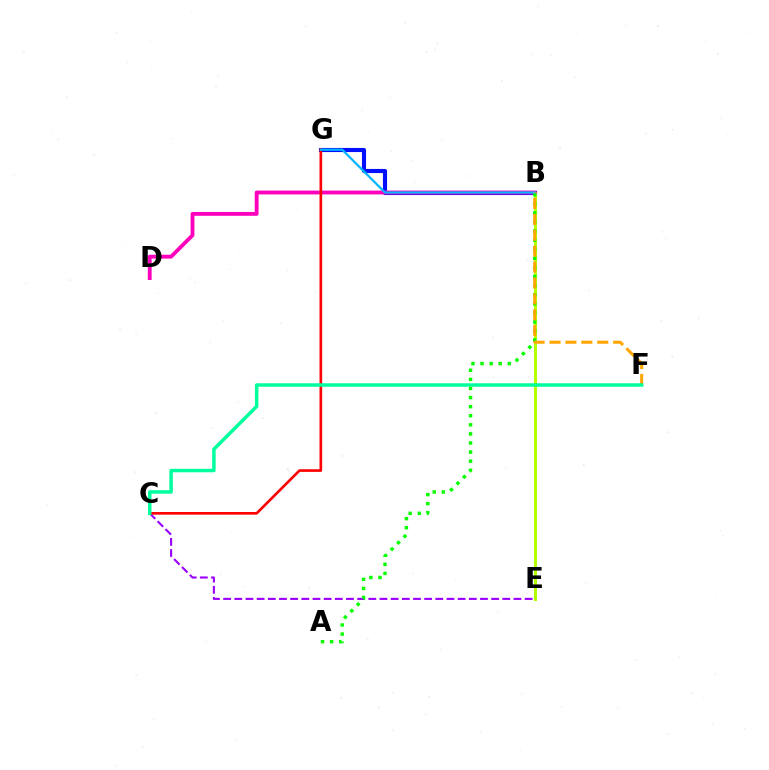{('C', 'E'): [{'color': '#9b00ff', 'line_style': 'dashed', 'thickness': 1.52}], ('B', 'G'): [{'color': '#0010ff', 'line_style': 'solid', 'thickness': 2.97}, {'color': '#00b5ff', 'line_style': 'solid', 'thickness': 1.6}], ('B', 'E'): [{'color': '#b3ff00', 'line_style': 'solid', 'thickness': 2.18}], ('B', 'D'): [{'color': '#ff00bd', 'line_style': 'solid', 'thickness': 2.75}], ('C', 'G'): [{'color': '#ff0000', 'line_style': 'solid', 'thickness': 1.91}], ('A', 'B'): [{'color': '#08ff00', 'line_style': 'dotted', 'thickness': 2.47}], ('B', 'F'): [{'color': '#ffa500', 'line_style': 'dashed', 'thickness': 2.16}], ('C', 'F'): [{'color': '#00ff9d', 'line_style': 'solid', 'thickness': 2.5}]}